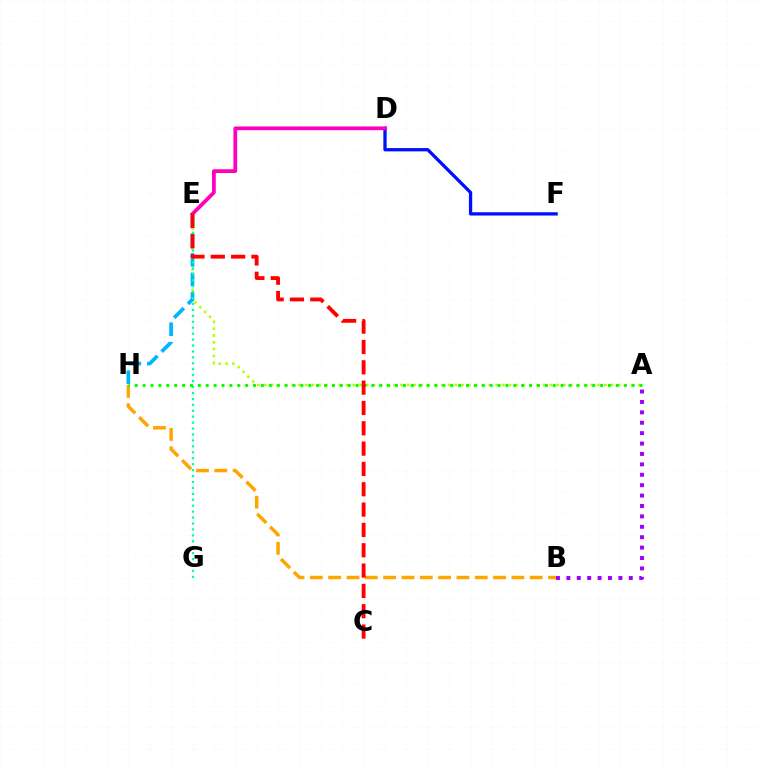{('A', 'E'): [{'color': '#b3ff00', 'line_style': 'dotted', 'thickness': 1.85}], ('E', 'H'): [{'color': '#00b5ff', 'line_style': 'dashed', 'thickness': 2.66}], ('A', 'B'): [{'color': '#9b00ff', 'line_style': 'dotted', 'thickness': 2.83}], ('E', 'G'): [{'color': '#00ff9d', 'line_style': 'dotted', 'thickness': 1.61}], ('B', 'H'): [{'color': '#ffa500', 'line_style': 'dashed', 'thickness': 2.49}], ('A', 'H'): [{'color': '#08ff00', 'line_style': 'dotted', 'thickness': 2.14}], ('D', 'F'): [{'color': '#0010ff', 'line_style': 'solid', 'thickness': 2.37}], ('D', 'E'): [{'color': '#ff00bd', 'line_style': 'solid', 'thickness': 2.7}], ('C', 'E'): [{'color': '#ff0000', 'line_style': 'dashed', 'thickness': 2.76}]}